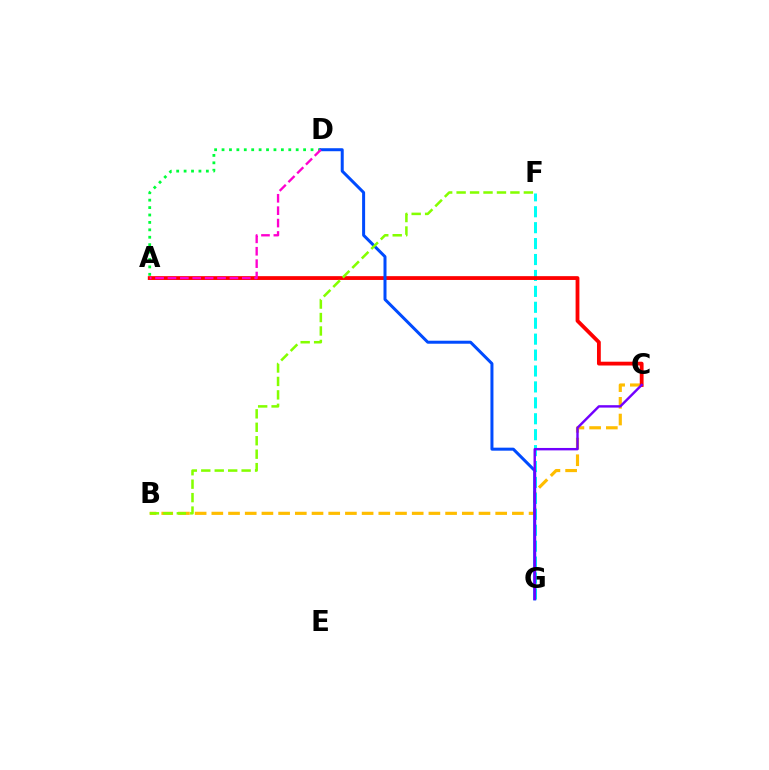{('B', 'C'): [{'color': '#ffbd00', 'line_style': 'dashed', 'thickness': 2.27}], ('A', 'D'): [{'color': '#00ff39', 'line_style': 'dotted', 'thickness': 2.01}, {'color': '#ff00cf', 'line_style': 'dashed', 'thickness': 1.68}], ('F', 'G'): [{'color': '#00fff6', 'line_style': 'dashed', 'thickness': 2.16}], ('A', 'C'): [{'color': '#ff0000', 'line_style': 'solid', 'thickness': 2.74}], ('D', 'G'): [{'color': '#004bff', 'line_style': 'solid', 'thickness': 2.16}], ('C', 'G'): [{'color': '#7200ff', 'line_style': 'solid', 'thickness': 1.74}], ('B', 'F'): [{'color': '#84ff00', 'line_style': 'dashed', 'thickness': 1.83}]}